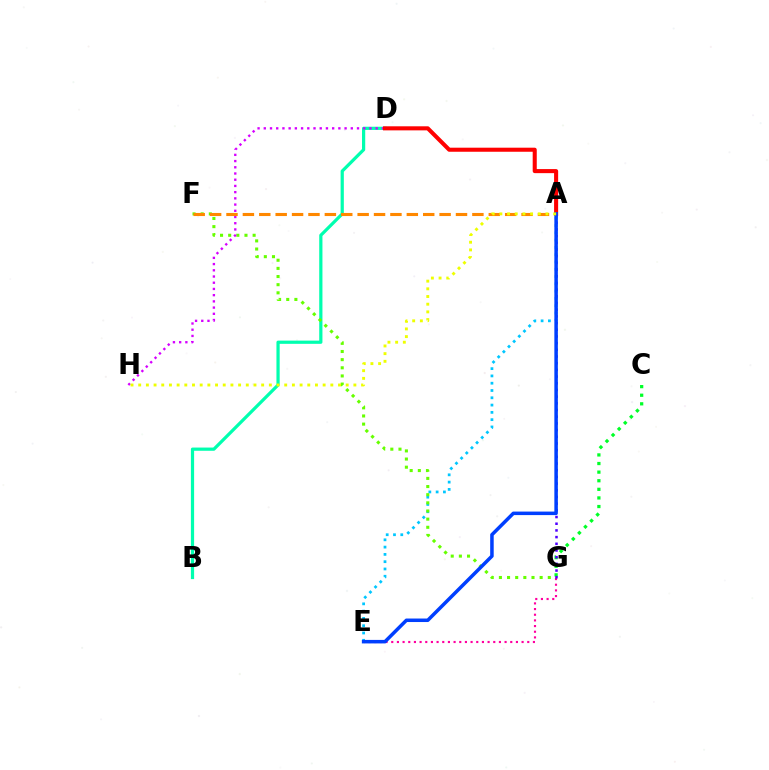{('B', 'D'): [{'color': '#00ffaf', 'line_style': 'solid', 'thickness': 2.32}], ('A', 'E'): [{'color': '#00c7ff', 'line_style': 'dotted', 'thickness': 1.98}, {'color': '#003fff', 'line_style': 'solid', 'thickness': 2.53}], ('C', 'G'): [{'color': '#00ff27', 'line_style': 'dotted', 'thickness': 2.34}], ('E', 'G'): [{'color': '#ff00a0', 'line_style': 'dotted', 'thickness': 1.54}], ('F', 'G'): [{'color': '#66ff00', 'line_style': 'dotted', 'thickness': 2.21}], ('D', 'H'): [{'color': '#d600ff', 'line_style': 'dotted', 'thickness': 1.69}], ('A', 'D'): [{'color': '#ff0000', 'line_style': 'solid', 'thickness': 2.93}], ('A', 'F'): [{'color': '#ff8800', 'line_style': 'dashed', 'thickness': 2.23}], ('A', 'G'): [{'color': '#4f00ff', 'line_style': 'dotted', 'thickness': 1.82}], ('A', 'H'): [{'color': '#eeff00', 'line_style': 'dotted', 'thickness': 2.09}]}